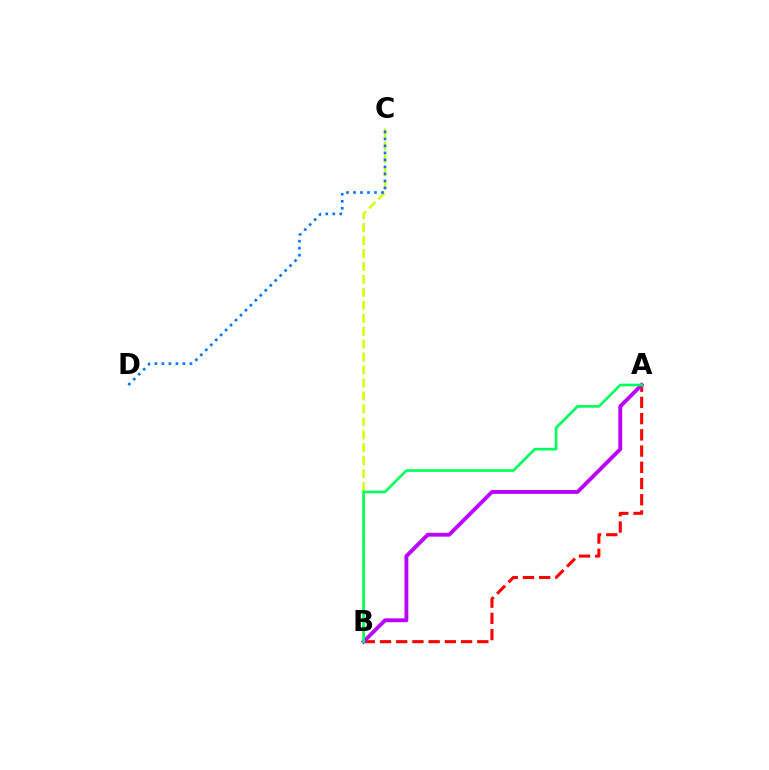{('B', 'C'): [{'color': '#d1ff00', 'line_style': 'dashed', 'thickness': 1.76}], ('C', 'D'): [{'color': '#0074ff', 'line_style': 'dotted', 'thickness': 1.91}], ('A', 'B'): [{'color': '#ff0000', 'line_style': 'dashed', 'thickness': 2.2}, {'color': '#b900ff', 'line_style': 'solid', 'thickness': 2.77}, {'color': '#00ff5c', 'line_style': 'solid', 'thickness': 1.91}]}